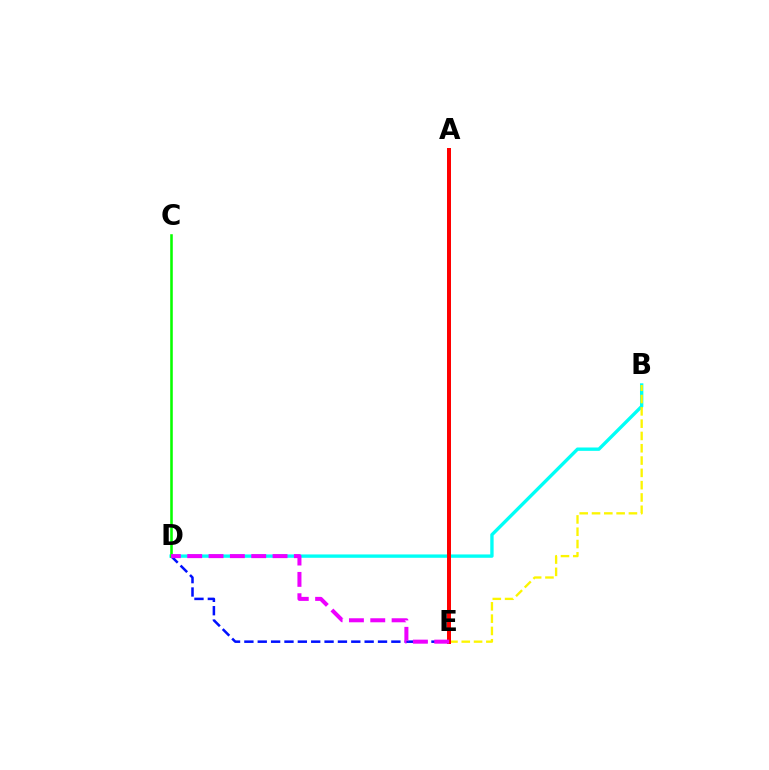{('B', 'D'): [{'color': '#00fff6', 'line_style': 'solid', 'thickness': 2.41}], ('D', 'E'): [{'color': '#0010ff', 'line_style': 'dashed', 'thickness': 1.82}, {'color': '#ee00ff', 'line_style': 'dashed', 'thickness': 2.9}], ('B', 'E'): [{'color': '#fcf500', 'line_style': 'dashed', 'thickness': 1.67}], ('A', 'E'): [{'color': '#ff0000', 'line_style': 'solid', 'thickness': 2.87}], ('C', 'D'): [{'color': '#08ff00', 'line_style': 'solid', 'thickness': 1.85}]}